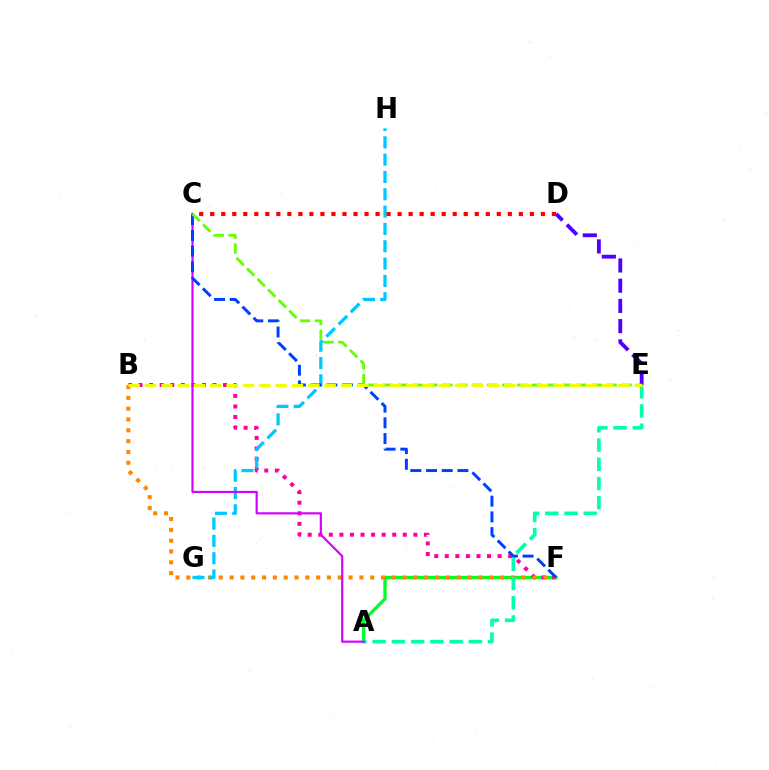{('A', 'F'): [{'color': '#00ff27', 'line_style': 'solid', 'thickness': 2.37}], ('B', 'F'): [{'color': '#ff00a0', 'line_style': 'dotted', 'thickness': 2.87}, {'color': '#ff8800', 'line_style': 'dotted', 'thickness': 2.94}], ('G', 'H'): [{'color': '#00c7ff', 'line_style': 'dashed', 'thickness': 2.35}], ('D', 'E'): [{'color': '#4f00ff', 'line_style': 'dashed', 'thickness': 2.75}], ('A', 'E'): [{'color': '#00ffaf', 'line_style': 'dashed', 'thickness': 2.61}], ('A', 'C'): [{'color': '#d600ff', 'line_style': 'solid', 'thickness': 1.57}], ('C', 'F'): [{'color': '#003fff', 'line_style': 'dashed', 'thickness': 2.13}], ('C', 'D'): [{'color': '#ff0000', 'line_style': 'dotted', 'thickness': 2.99}], ('C', 'E'): [{'color': '#66ff00', 'line_style': 'dashed', 'thickness': 2.03}], ('B', 'E'): [{'color': '#eeff00', 'line_style': 'dashed', 'thickness': 2.22}]}